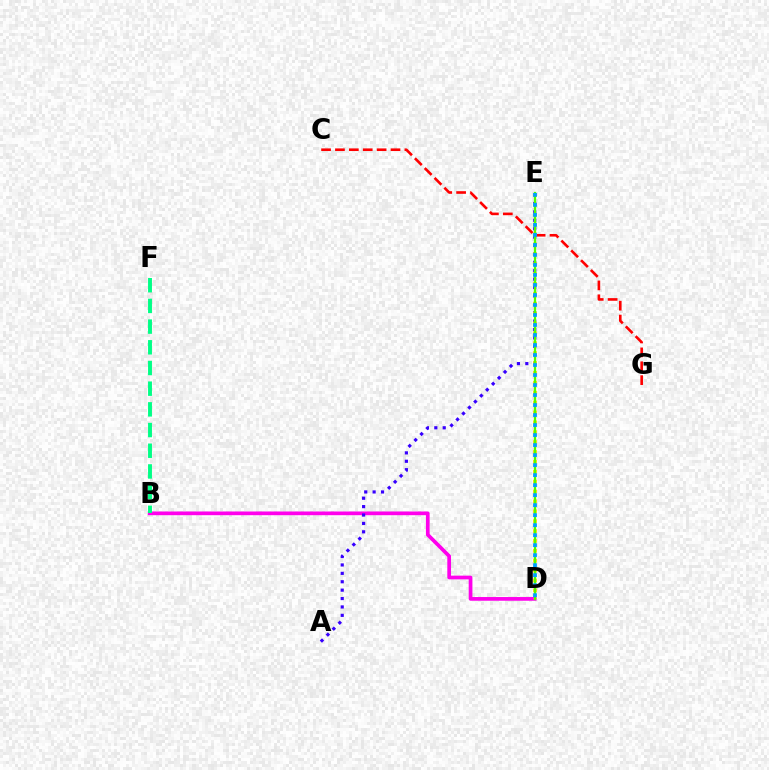{('B', 'D'): [{'color': '#ff00ed', 'line_style': 'solid', 'thickness': 2.67}], ('C', 'G'): [{'color': '#ff0000', 'line_style': 'dashed', 'thickness': 1.89}], ('B', 'F'): [{'color': '#00ff86', 'line_style': 'dashed', 'thickness': 2.81}], ('A', 'E'): [{'color': '#3700ff', 'line_style': 'dotted', 'thickness': 2.28}], ('D', 'E'): [{'color': '#ffd500', 'line_style': 'dotted', 'thickness': 2.69}, {'color': '#4fff00', 'line_style': 'solid', 'thickness': 1.62}, {'color': '#009eff', 'line_style': 'dotted', 'thickness': 2.72}]}